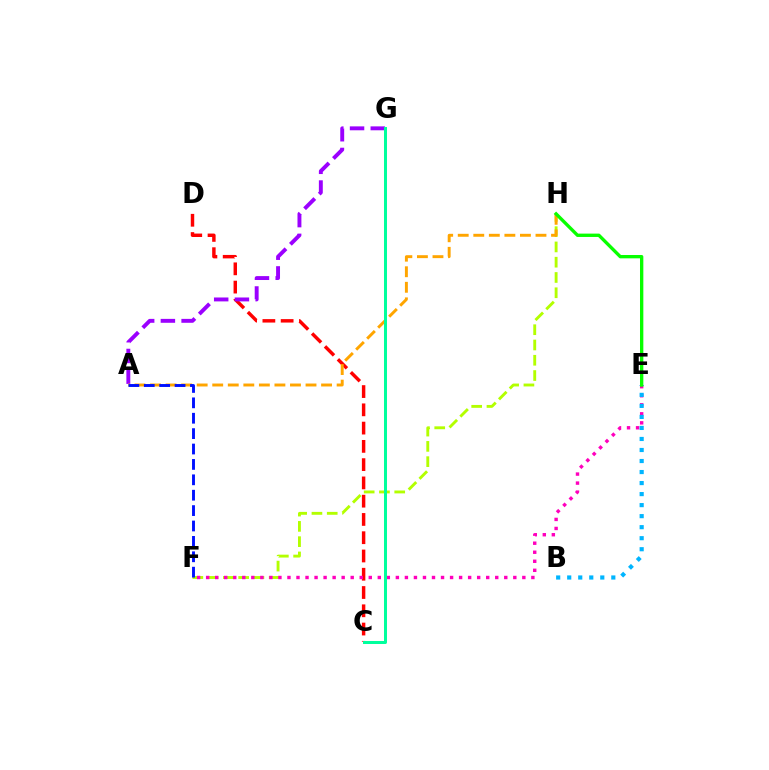{('C', 'D'): [{'color': '#ff0000', 'line_style': 'dashed', 'thickness': 2.48}], ('F', 'H'): [{'color': '#b3ff00', 'line_style': 'dashed', 'thickness': 2.07}], ('E', 'F'): [{'color': '#ff00bd', 'line_style': 'dotted', 'thickness': 2.45}], ('A', 'G'): [{'color': '#9b00ff', 'line_style': 'dashed', 'thickness': 2.81}], ('A', 'H'): [{'color': '#ffa500', 'line_style': 'dashed', 'thickness': 2.11}], ('B', 'E'): [{'color': '#00b5ff', 'line_style': 'dotted', 'thickness': 3.0}], ('A', 'F'): [{'color': '#0010ff', 'line_style': 'dashed', 'thickness': 2.09}], ('E', 'H'): [{'color': '#08ff00', 'line_style': 'solid', 'thickness': 2.41}], ('C', 'G'): [{'color': '#00ff9d', 'line_style': 'solid', 'thickness': 2.16}]}